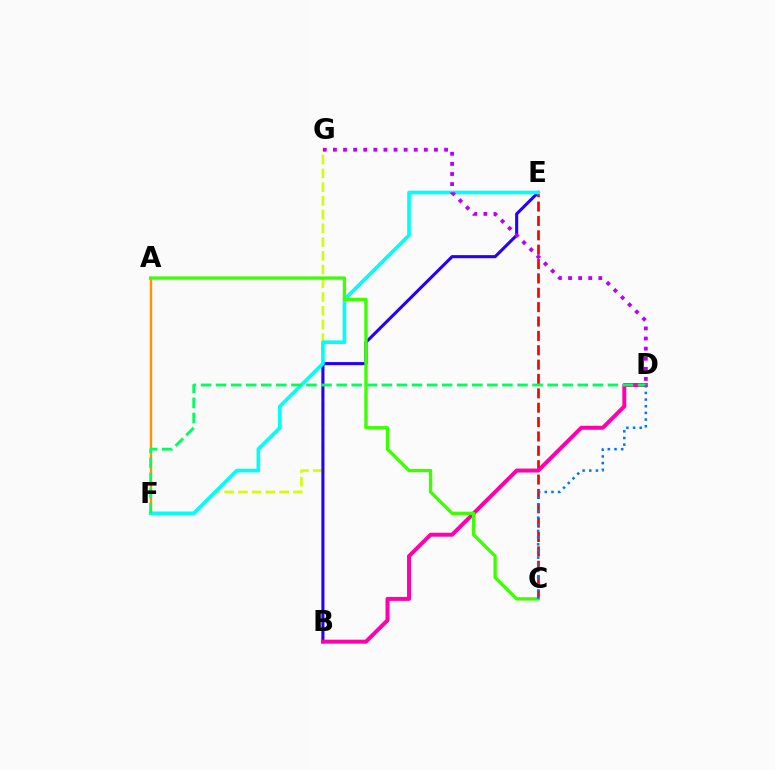{('A', 'F'): [{'color': '#ff9400', 'line_style': 'solid', 'thickness': 1.7}], ('F', 'G'): [{'color': '#d1ff00', 'line_style': 'dashed', 'thickness': 1.87}], ('B', 'E'): [{'color': '#2500ff', 'line_style': 'solid', 'thickness': 2.21}], ('C', 'E'): [{'color': '#ff0000', 'line_style': 'dashed', 'thickness': 1.95}], ('E', 'F'): [{'color': '#00fff6', 'line_style': 'solid', 'thickness': 2.64}], ('B', 'D'): [{'color': '#ff00ac', 'line_style': 'solid', 'thickness': 2.86}], ('D', 'G'): [{'color': '#b900ff', 'line_style': 'dotted', 'thickness': 2.74}], ('D', 'F'): [{'color': '#00ff5c', 'line_style': 'dashed', 'thickness': 2.05}], ('A', 'C'): [{'color': '#3dff00', 'line_style': 'solid', 'thickness': 2.4}], ('C', 'D'): [{'color': '#0074ff', 'line_style': 'dotted', 'thickness': 1.81}]}